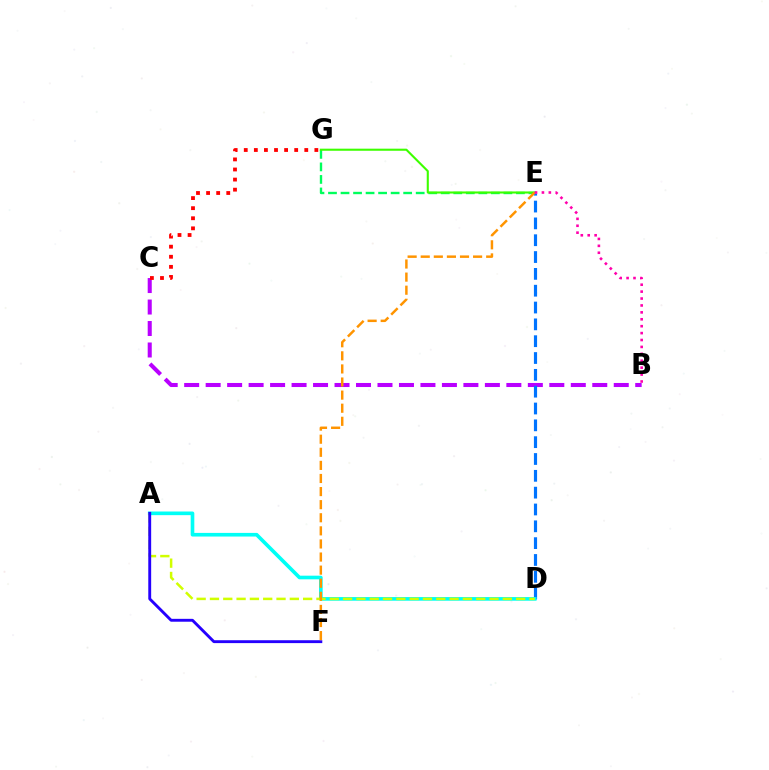{('E', 'G'): [{'color': '#00ff5c', 'line_style': 'dashed', 'thickness': 1.7}, {'color': '#3dff00', 'line_style': 'solid', 'thickness': 1.51}], ('B', 'C'): [{'color': '#b900ff', 'line_style': 'dashed', 'thickness': 2.92}], ('D', 'E'): [{'color': '#0074ff', 'line_style': 'dashed', 'thickness': 2.29}], ('A', 'D'): [{'color': '#00fff6', 'line_style': 'solid', 'thickness': 2.62}, {'color': '#d1ff00', 'line_style': 'dashed', 'thickness': 1.81}], ('A', 'F'): [{'color': '#2500ff', 'line_style': 'solid', 'thickness': 2.07}], ('E', 'F'): [{'color': '#ff9400', 'line_style': 'dashed', 'thickness': 1.78}], ('C', 'G'): [{'color': '#ff0000', 'line_style': 'dotted', 'thickness': 2.74}], ('B', 'E'): [{'color': '#ff00ac', 'line_style': 'dotted', 'thickness': 1.88}]}